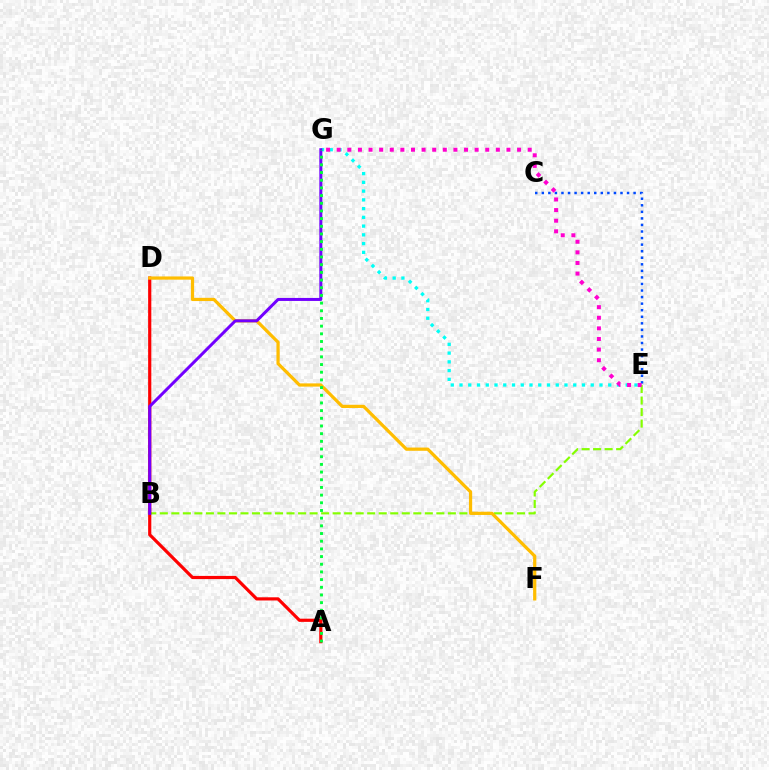{('C', 'E'): [{'color': '#004bff', 'line_style': 'dotted', 'thickness': 1.78}], ('E', 'G'): [{'color': '#00fff6', 'line_style': 'dotted', 'thickness': 2.38}, {'color': '#ff00cf', 'line_style': 'dotted', 'thickness': 2.88}], ('B', 'E'): [{'color': '#84ff00', 'line_style': 'dashed', 'thickness': 1.57}], ('A', 'D'): [{'color': '#ff0000', 'line_style': 'solid', 'thickness': 2.29}], ('D', 'F'): [{'color': '#ffbd00', 'line_style': 'solid', 'thickness': 2.32}], ('B', 'G'): [{'color': '#7200ff', 'line_style': 'solid', 'thickness': 2.16}], ('A', 'G'): [{'color': '#00ff39', 'line_style': 'dotted', 'thickness': 2.09}]}